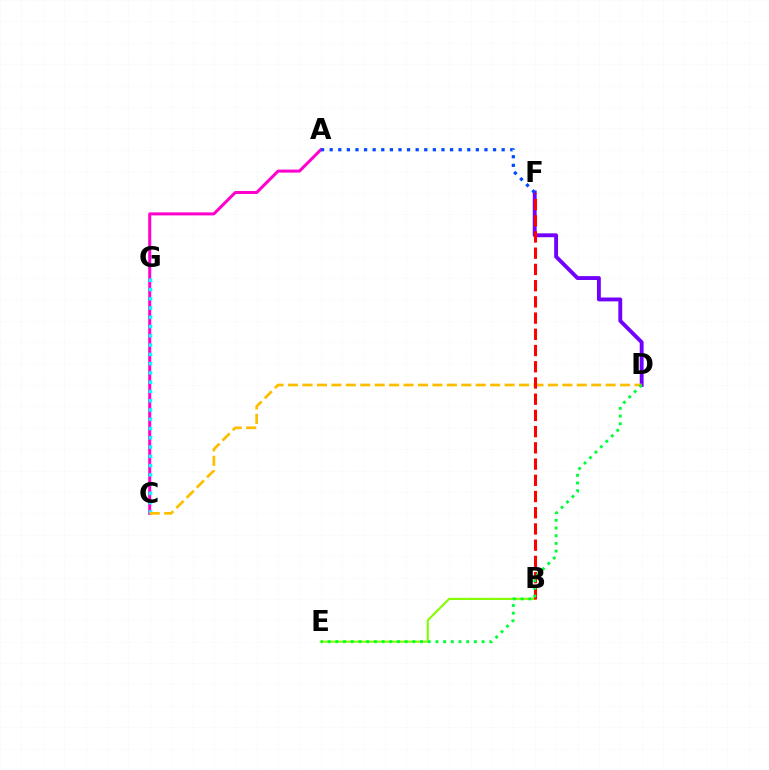{('A', 'C'): [{'color': '#ff00cf', 'line_style': 'solid', 'thickness': 2.18}], ('C', 'G'): [{'color': '#00fff6', 'line_style': 'dotted', 'thickness': 2.52}], ('B', 'E'): [{'color': '#84ff00', 'line_style': 'solid', 'thickness': 1.53}], ('D', 'F'): [{'color': '#7200ff', 'line_style': 'solid', 'thickness': 2.79}], ('C', 'D'): [{'color': '#ffbd00', 'line_style': 'dashed', 'thickness': 1.96}], ('A', 'F'): [{'color': '#004bff', 'line_style': 'dotted', 'thickness': 2.34}], ('B', 'F'): [{'color': '#ff0000', 'line_style': 'dashed', 'thickness': 2.2}], ('D', 'E'): [{'color': '#00ff39', 'line_style': 'dotted', 'thickness': 2.09}]}